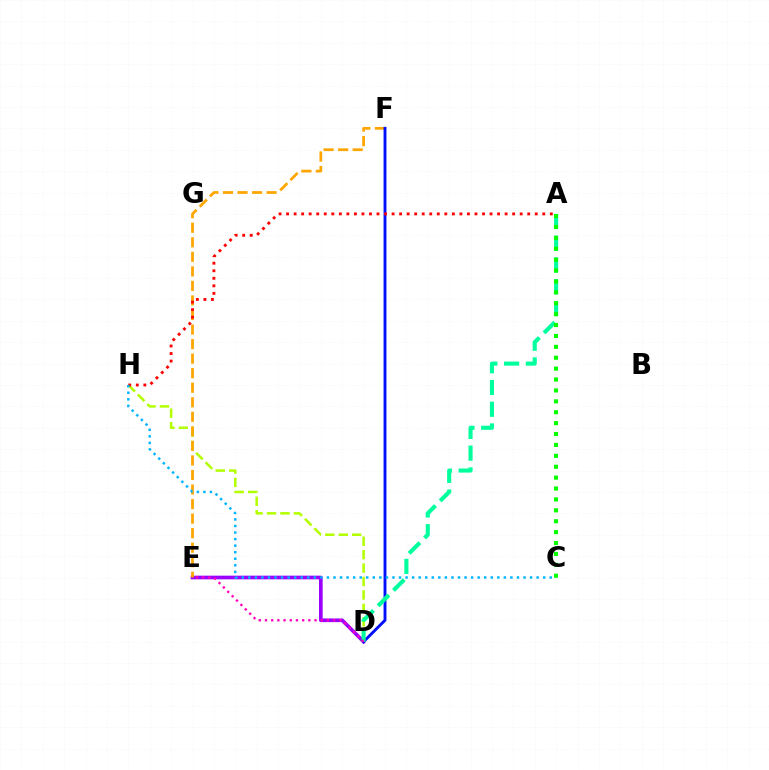{('D', 'E'): [{'color': '#9b00ff', 'line_style': 'solid', 'thickness': 2.64}, {'color': '#ff00bd', 'line_style': 'dotted', 'thickness': 1.68}], ('D', 'H'): [{'color': '#b3ff00', 'line_style': 'dashed', 'thickness': 1.82}], ('E', 'F'): [{'color': '#ffa500', 'line_style': 'dashed', 'thickness': 1.98}], ('D', 'F'): [{'color': '#0010ff', 'line_style': 'solid', 'thickness': 2.08}], ('A', 'D'): [{'color': '#00ff9d', 'line_style': 'dashed', 'thickness': 2.96}], ('A', 'H'): [{'color': '#ff0000', 'line_style': 'dotted', 'thickness': 2.05}], ('A', 'C'): [{'color': '#08ff00', 'line_style': 'dotted', 'thickness': 2.96}], ('C', 'H'): [{'color': '#00b5ff', 'line_style': 'dotted', 'thickness': 1.78}]}